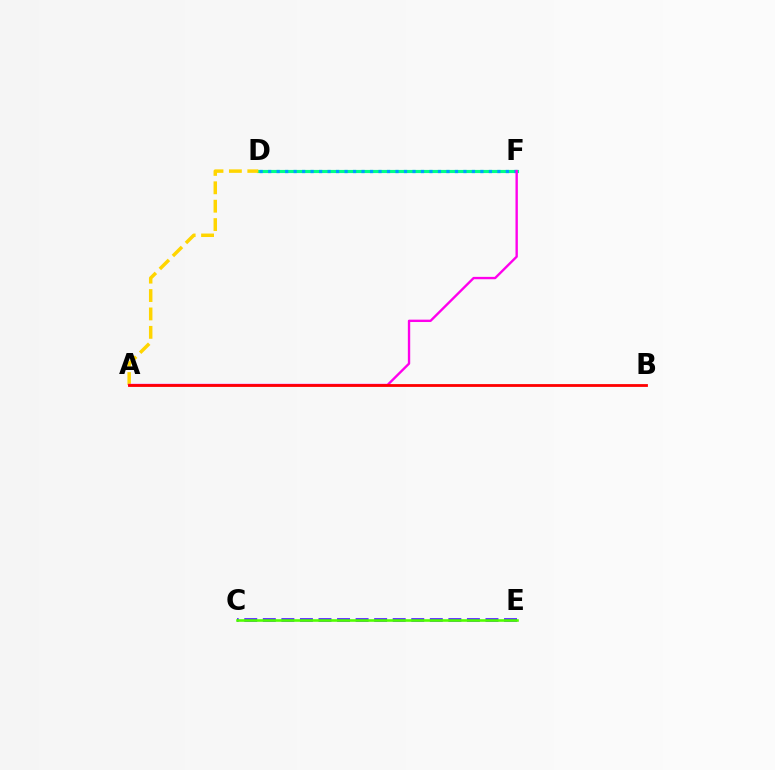{('D', 'F'): [{'color': '#00ff86', 'line_style': 'solid', 'thickness': 2.26}, {'color': '#009eff', 'line_style': 'dotted', 'thickness': 2.31}], ('A', 'D'): [{'color': '#ffd500', 'line_style': 'dashed', 'thickness': 2.5}], ('C', 'E'): [{'color': '#3700ff', 'line_style': 'dashed', 'thickness': 2.52}, {'color': '#4fff00', 'line_style': 'solid', 'thickness': 1.86}], ('A', 'F'): [{'color': '#ff00ed', 'line_style': 'solid', 'thickness': 1.71}], ('A', 'B'): [{'color': '#ff0000', 'line_style': 'solid', 'thickness': 2.02}]}